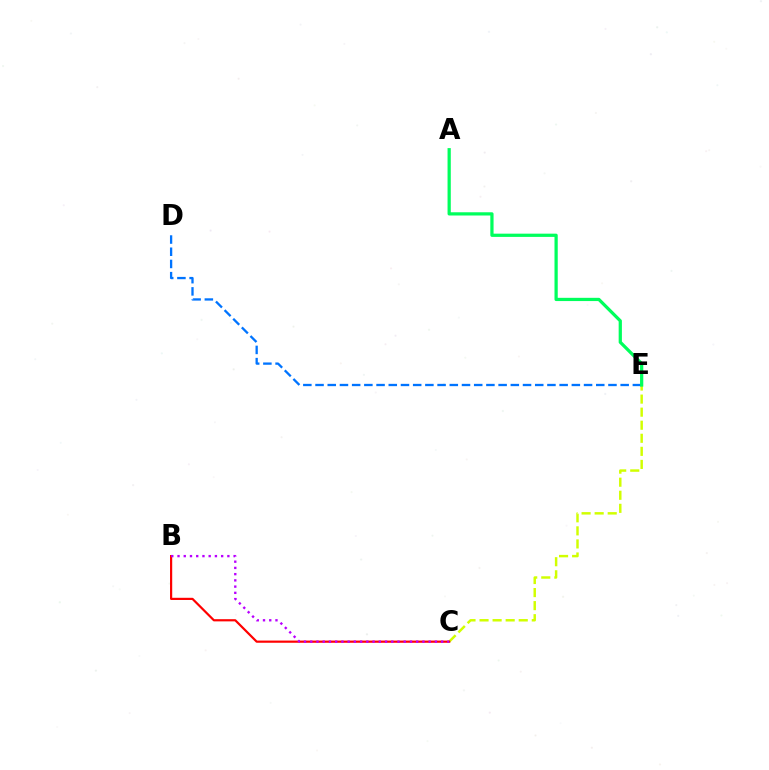{('C', 'E'): [{'color': '#d1ff00', 'line_style': 'dashed', 'thickness': 1.77}], ('D', 'E'): [{'color': '#0074ff', 'line_style': 'dashed', 'thickness': 1.66}], ('B', 'C'): [{'color': '#ff0000', 'line_style': 'solid', 'thickness': 1.58}, {'color': '#b900ff', 'line_style': 'dotted', 'thickness': 1.69}], ('A', 'E'): [{'color': '#00ff5c', 'line_style': 'solid', 'thickness': 2.33}]}